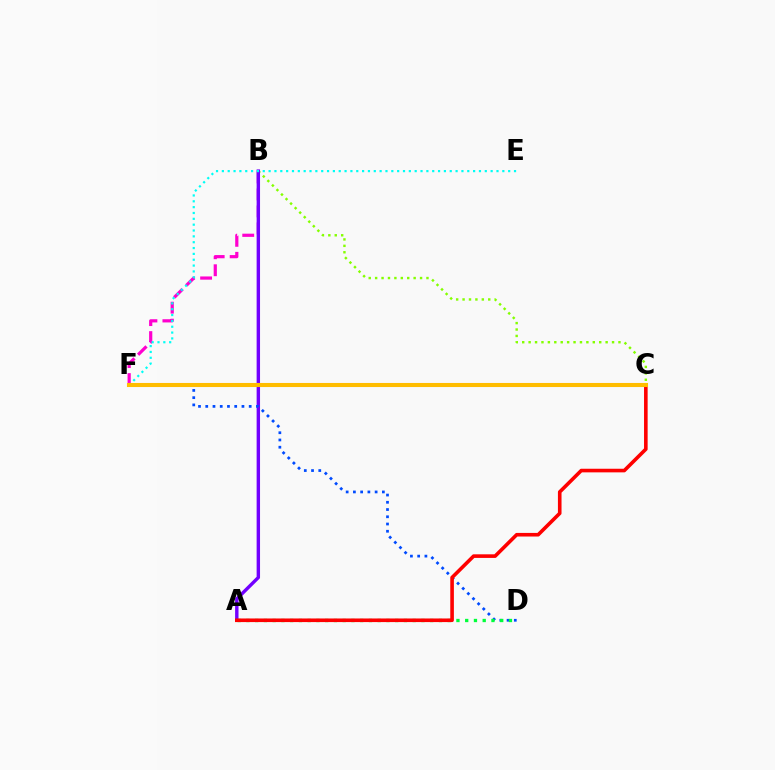{('B', 'C'): [{'color': '#84ff00', 'line_style': 'dotted', 'thickness': 1.74}], ('B', 'F'): [{'color': '#ff00cf', 'line_style': 'dashed', 'thickness': 2.31}], ('A', 'B'): [{'color': '#7200ff', 'line_style': 'solid', 'thickness': 2.45}], ('D', 'F'): [{'color': '#004bff', 'line_style': 'dotted', 'thickness': 1.97}], ('E', 'F'): [{'color': '#00fff6', 'line_style': 'dotted', 'thickness': 1.59}], ('A', 'D'): [{'color': '#00ff39', 'line_style': 'dotted', 'thickness': 2.38}], ('A', 'C'): [{'color': '#ff0000', 'line_style': 'solid', 'thickness': 2.6}], ('C', 'F'): [{'color': '#ffbd00', 'line_style': 'solid', 'thickness': 2.93}]}